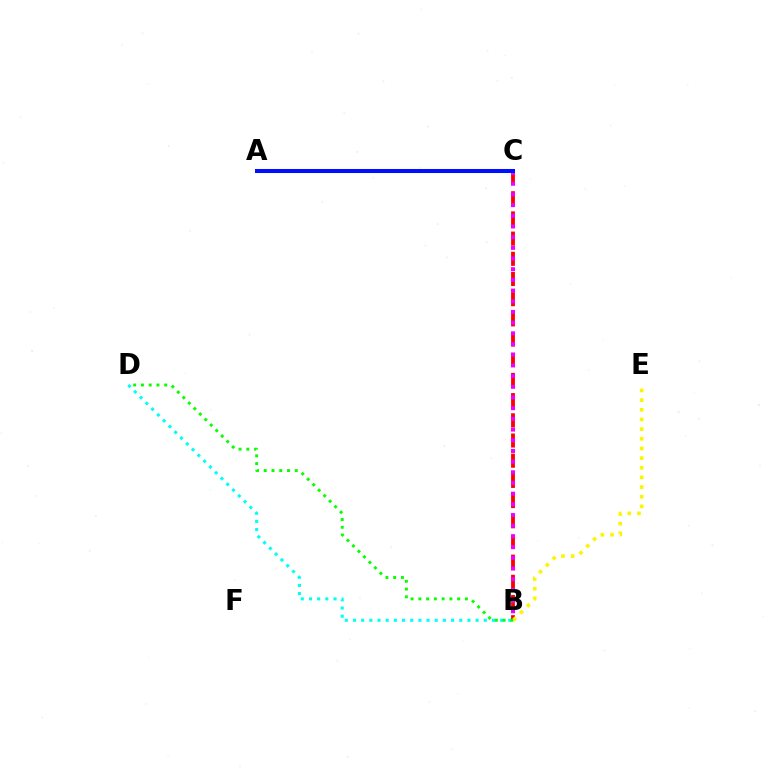{('B', 'D'): [{'color': '#00fff6', 'line_style': 'dotted', 'thickness': 2.22}, {'color': '#08ff00', 'line_style': 'dotted', 'thickness': 2.11}], ('B', 'C'): [{'color': '#ff0000', 'line_style': 'dashed', 'thickness': 2.74}, {'color': '#ee00ff', 'line_style': 'dotted', 'thickness': 2.9}], ('A', 'C'): [{'color': '#0010ff', 'line_style': 'solid', 'thickness': 2.9}], ('B', 'E'): [{'color': '#fcf500', 'line_style': 'dotted', 'thickness': 2.62}]}